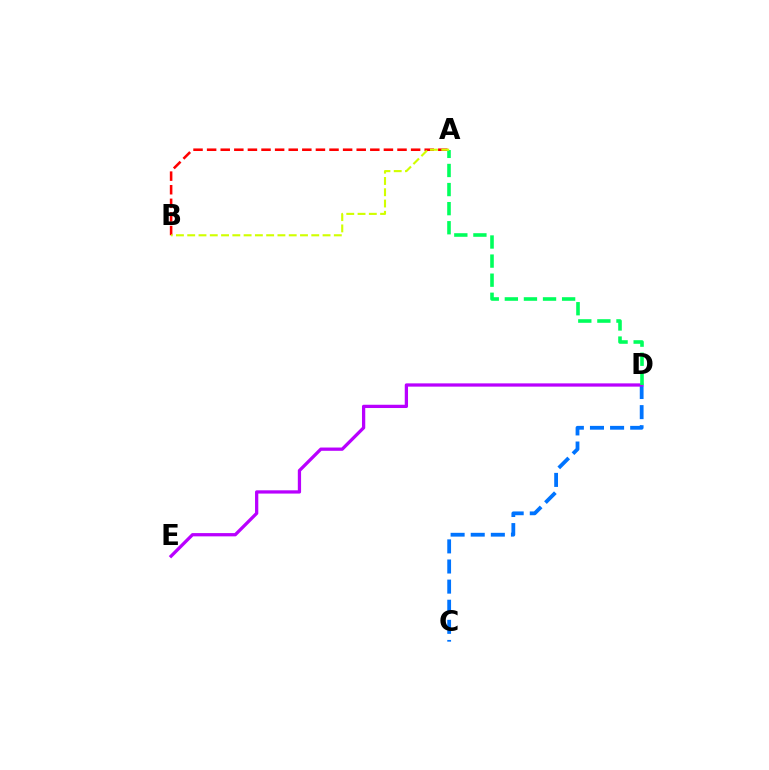{('C', 'D'): [{'color': '#0074ff', 'line_style': 'dashed', 'thickness': 2.73}], ('A', 'B'): [{'color': '#ff0000', 'line_style': 'dashed', 'thickness': 1.85}, {'color': '#d1ff00', 'line_style': 'dashed', 'thickness': 1.53}], ('D', 'E'): [{'color': '#b900ff', 'line_style': 'solid', 'thickness': 2.35}], ('A', 'D'): [{'color': '#00ff5c', 'line_style': 'dashed', 'thickness': 2.59}]}